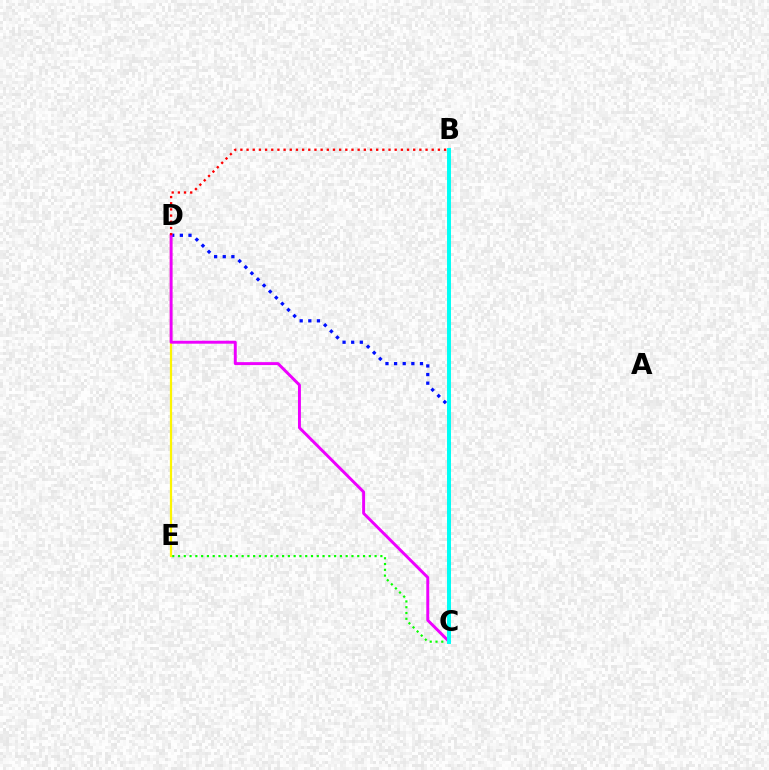{('C', 'E'): [{'color': '#08ff00', 'line_style': 'dotted', 'thickness': 1.57}], ('D', 'E'): [{'color': '#fcf500', 'line_style': 'solid', 'thickness': 1.61}], ('C', 'D'): [{'color': '#0010ff', 'line_style': 'dotted', 'thickness': 2.34}, {'color': '#ee00ff', 'line_style': 'solid', 'thickness': 2.12}], ('B', 'C'): [{'color': '#00fff6', 'line_style': 'solid', 'thickness': 2.84}], ('B', 'D'): [{'color': '#ff0000', 'line_style': 'dotted', 'thickness': 1.68}]}